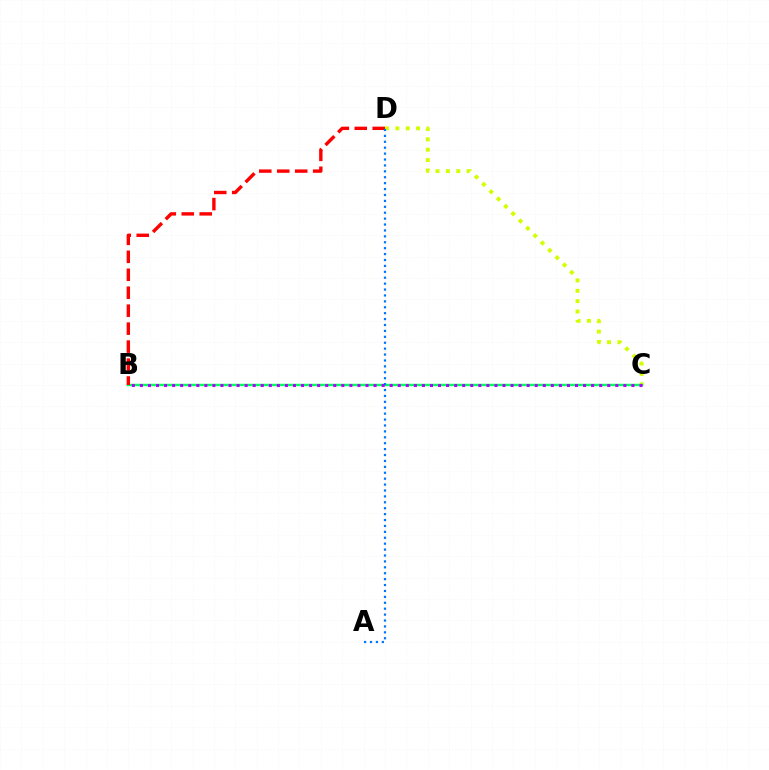{('C', 'D'): [{'color': '#d1ff00', 'line_style': 'dotted', 'thickness': 2.82}], ('B', 'C'): [{'color': '#00ff5c', 'line_style': 'solid', 'thickness': 1.76}, {'color': '#b900ff', 'line_style': 'dotted', 'thickness': 2.19}], ('B', 'D'): [{'color': '#ff0000', 'line_style': 'dashed', 'thickness': 2.44}], ('A', 'D'): [{'color': '#0074ff', 'line_style': 'dotted', 'thickness': 1.61}]}